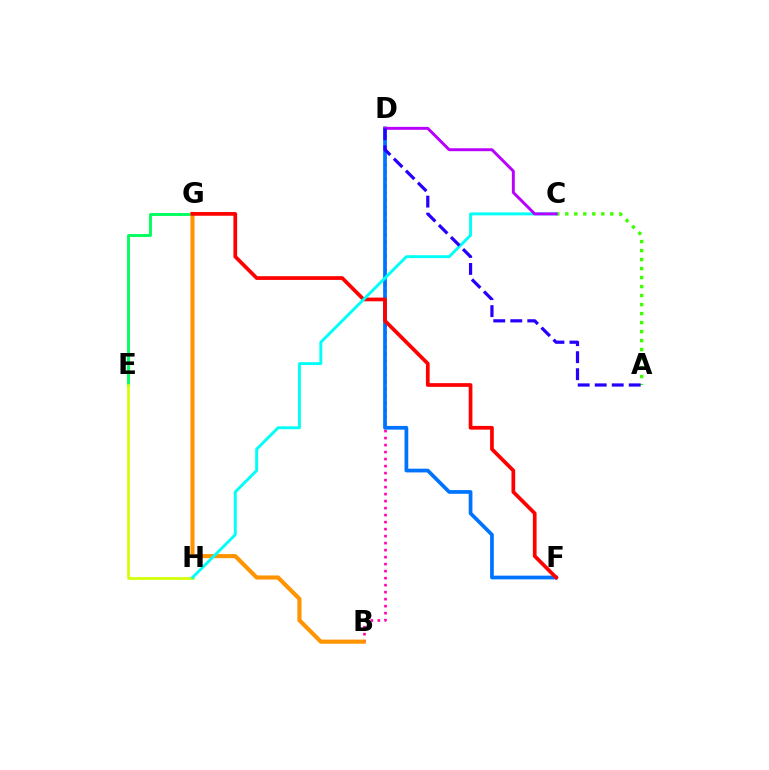{('B', 'D'): [{'color': '#ff00ac', 'line_style': 'dotted', 'thickness': 1.9}], ('E', 'G'): [{'color': '#00ff5c', 'line_style': 'solid', 'thickness': 2.07}], ('B', 'G'): [{'color': '#ff9400', 'line_style': 'solid', 'thickness': 2.96}], ('D', 'F'): [{'color': '#0074ff', 'line_style': 'solid', 'thickness': 2.68}], ('F', 'G'): [{'color': '#ff0000', 'line_style': 'solid', 'thickness': 2.68}], ('A', 'C'): [{'color': '#3dff00', 'line_style': 'dotted', 'thickness': 2.45}], ('E', 'H'): [{'color': '#d1ff00', 'line_style': 'solid', 'thickness': 1.93}], ('C', 'H'): [{'color': '#00fff6', 'line_style': 'solid', 'thickness': 2.1}], ('C', 'D'): [{'color': '#b900ff', 'line_style': 'solid', 'thickness': 2.11}], ('A', 'D'): [{'color': '#2500ff', 'line_style': 'dashed', 'thickness': 2.31}]}